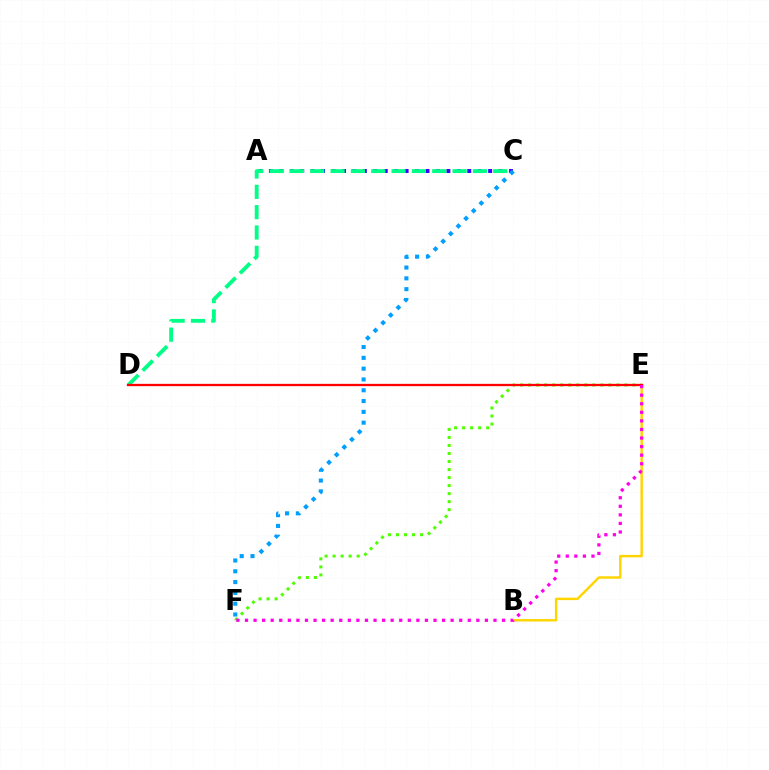{('B', 'E'): [{'color': '#ffd500', 'line_style': 'solid', 'thickness': 1.76}], ('A', 'C'): [{'color': '#3700ff', 'line_style': 'dotted', 'thickness': 2.84}], ('C', 'D'): [{'color': '#00ff86', 'line_style': 'dashed', 'thickness': 2.76}], ('E', 'F'): [{'color': '#4fff00', 'line_style': 'dotted', 'thickness': 2.18}, {'color': '#ff00ed', 'line_style': 'dotted', 'thickness': 2.33}], ('D', 'E'): [{'color': '#ff0000', 'line_style': 'solid', 'thickness': 1.66}], ('C', 'F'): [{'color': '#009eff', 'line_style': 'dotted', 'thickness': 2.93}]}